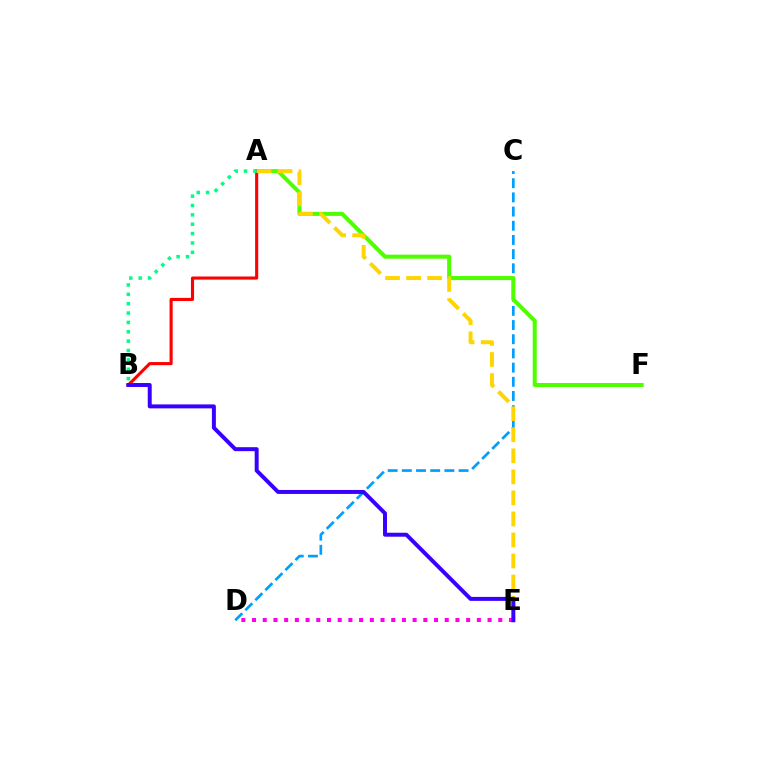{('C', 'D'): [{'color': '#009eff', 'line_style': 'dashed', 'thickness': 1.93}], ('A', 'F'): [{'color': '#4fff00', 'line_style': 'solid', 'thickness': 2.91}], ('A', 'B'): [{'color': '#ff0000', 'line_style': 'solid', 'thickness': 2.24}, {'color': '#00ff86', 'line_style': 'dotted', 'thickness': 2.54}], ('A', 'E'): [{'color': '#ffd500', 'line_style': 'dashed', 'thickness': 2.86}], ('D', 'E'): [{'color': '#ff00ed', 'line_style': 'dotted', 'thickness': 2.91}], ('B', 'E'): [{'color': '#3700ff', 'line_style': 'solid', 'thickness': 2.85}]}